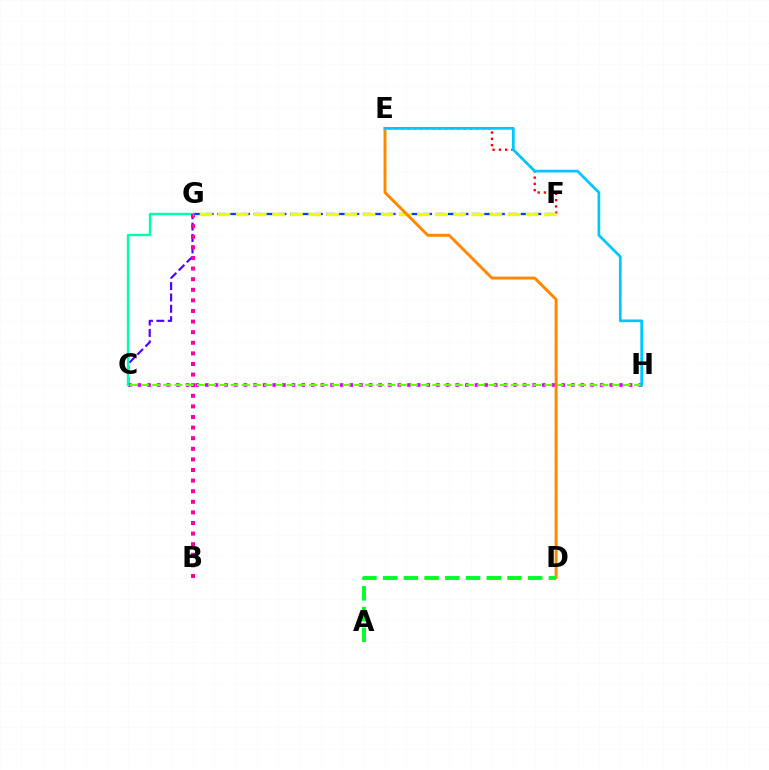{('C', 'H'): [{'color': '#d600ff', 'line_style': 'dotted', 'thickness': 2.62}, {'color': '#66ff00', 'line_style': 'dashed', 'thickness': 1.52}], ('C', 'G'): [{'color': '#4f00ff', 'line_style': 'dashed', 'thickness': 1.55}, {'color': '#00ffaf', 'line_style': 'solid', 'thickness': 1.73}], ('E', 'F'): [{'color': '#ff0000', 'line_style': 'dotted', 'thickness': 1.7}], ('B', 'G'): [{'color': '#ff00a0', 'line_style': 'dotted', 'thickness': 2.88}], ('F', 'G'): [{'color': '#003fff', 'line_style': 'dashed', 'thickness': 1.65}, {'color': '#eeff00', 'line_style': 'dashed', 'thickness': 2.46}], ('D', 'E'): [{'color': '#ff8800', 'line_style': 'solid', 'thickness': 2.12}], ('A', 'D'): [{'color': '#00ff27', 'line_style': 'dashed', 'thickness': 2.82}], ('E', 'H'): [{'color': '#00c7ff', 'line_style': 'solid', 'thickness': 1.95}]}